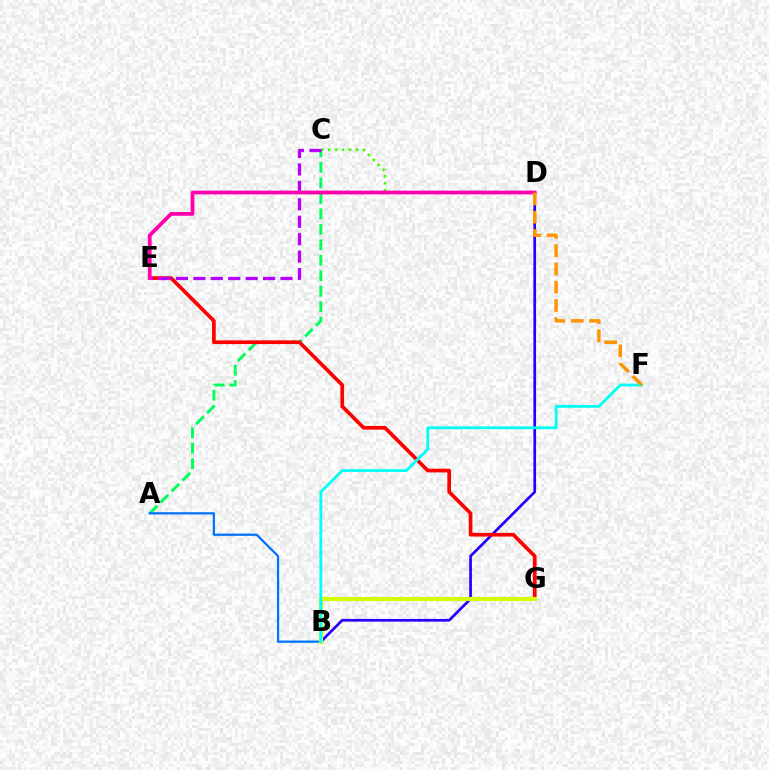{('A', 'C'): [{'color': '#00ff5c', 'line_style': 'dashed', 'thickness': 2.1}], ('C', 'D'): [{'color': '#3dff00', 'line_style': 'dotted', 'thickness': 1.9}], ('A', 'B'): [{'color': '#0074ff', 'line_style': 'solid', 'thickness': 1.63}], ('B', 'D'): [{'color': '#2500ff', 'line_style': 'solid', 'thickness': 1.95}], ('E', 'G'): [{'color': '#ff0000', 'line_style': 'solid', 'thickness': 2.65}], ('C', 'E'): [{'color': '#b900ff', 'line_style': 'dashed', 'thickness': 2.37}], ('B', 'G'): [{'color': '#d1ff00', 'line_style': 'solid', 'thickness': 2.95}], ('B', 'F'): [{'color': '#00fff6', 'line_style': 'solid', 'thickness': 2.02}], ('D', 'E'): [{'color': '#ff00ac', 'line_style': 'solid', 'thickness': 2.7}], ('D', 'F'): [{'color': '#ff9400', 'line_style': 'dashed', 'thickness': 2.48}]}